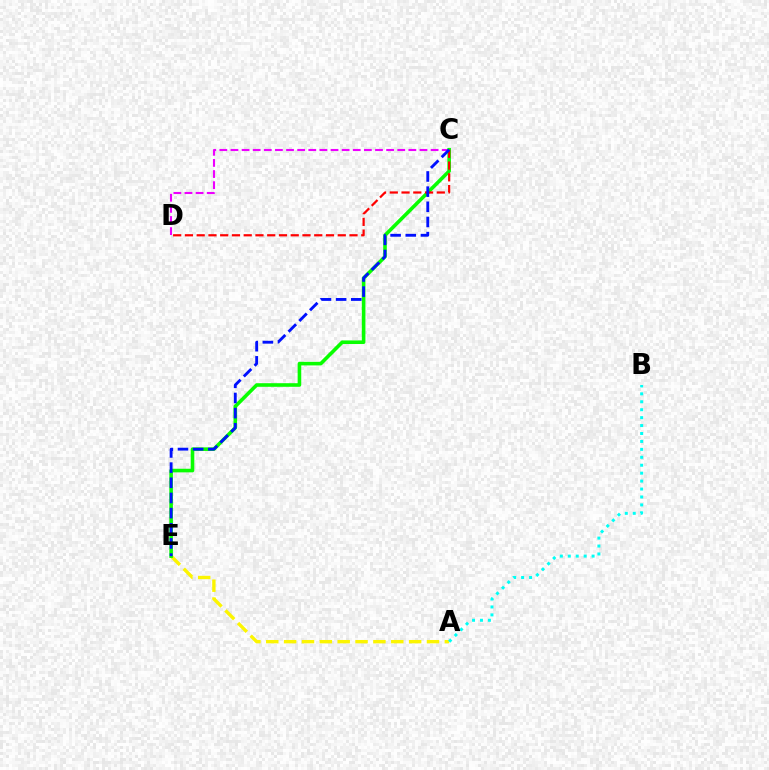{('A', 'E'): [{'color': '#fcf500', 'line_style': 'dashed', 'thickness': 2.43}], ('C', 'D'): [{'color': '#ee00ff', 'line_style': 'dashed', 'thickness': 1.51}, {'color': '#ff0000', 'line_style': 'dashed', 'thickness': 1.6}], ('A', 'B'): [{'color': '#00fff6', 'line_style': 'dotted', 'thickness': 2.16}], ('C', 'E'): [{'color': '#08ff00', 'line_style': 'solid', 'thickness': 2.59}, {'color': '#0010ff', 'line_style': 'dashed', 'thickness': 2.06}]}